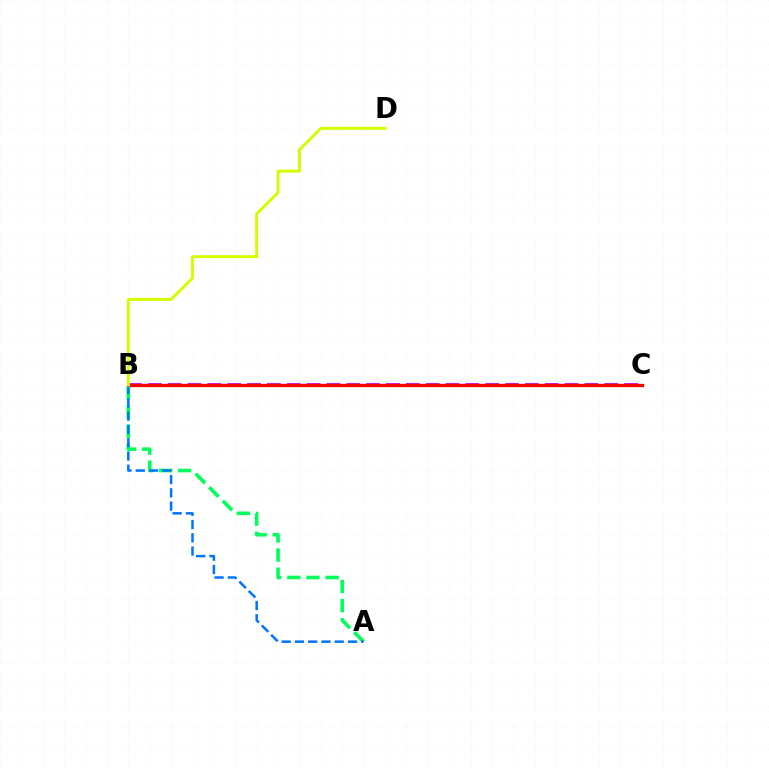{('B', 'C'): [{'color': '#b900ff', 'line_style': 'dashed', 'thickness': 2.7}, {'color': '#ff0000', 'line_style': 'solid', 'thickness': 2.38}], ('A', 'B'): [{'color': '#00ff5c', 'line_style': 'dashed', 'thickness': 2.6}, {'color': '#0074ff', 'line_style': 'dashed', 'thickness': 1.8}], ('B', 'D'): [{'color': '#d1ff00', 'line_style': 'solid', 'thickness': 2.12}]}